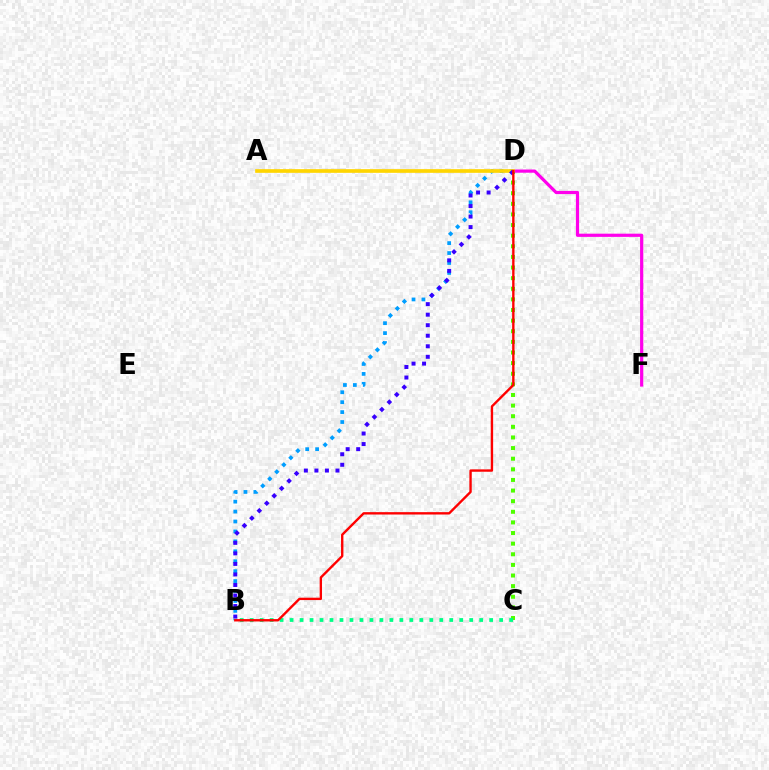{('B', 'D'): [{'color': '#009eff', 'line_style': 'dotted', 'thickness': 2.7}, {'color': '#3700ff', 'line_style': 'dotted', 'thickness': 2.86}, {'color': '#ff0000', 'line_style': 'solid', 'thickness': 1.71}], ('C', 'D'): [{'color': '#4fff00', 'line_style': 'dotted', 'thickness': 2.89}], ('D', 'F'): [{'color': '#ff00ed', 'line_style': 'solid', 'thickness': 2.3}], ('B', 'C'): [{'color': '#00ff86', 'line_style': 'dotted', 'thickness': 2.71}], ('A', 'D'): [{'color': '#ffd500', 'line_style': 'solid', 'thickness': 2.65}]}